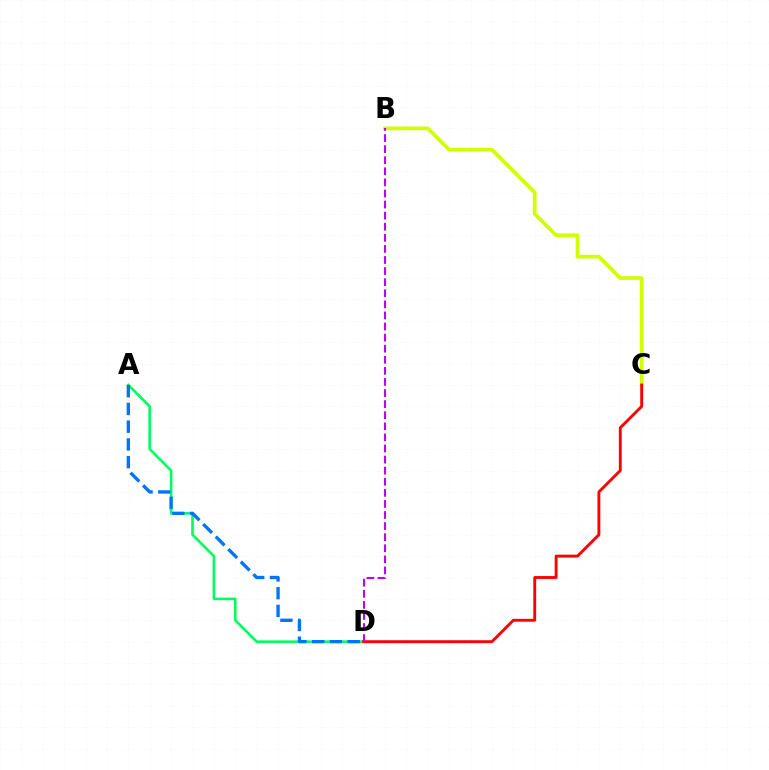{('B', 'C'): [{'color': '#d1ff00', 'line_style': 'solid', 'thickness': 2.67}], ('A', 'D'): [{'color': '#00ff5c', 'line_style': 'solid', 'thickness': 1.88}, {'color': '#0074ff', 'line_style': 'dashed', 'thickness': 2.41}], ('C', 'D'): [{'color': '#ff0000', 'line_style': 'solid', 'thickness': 2.07}], ('B', 'D'): [{'color': '#b900ff', 'line_style': 'dashed', 'thickness': 1.51}]}